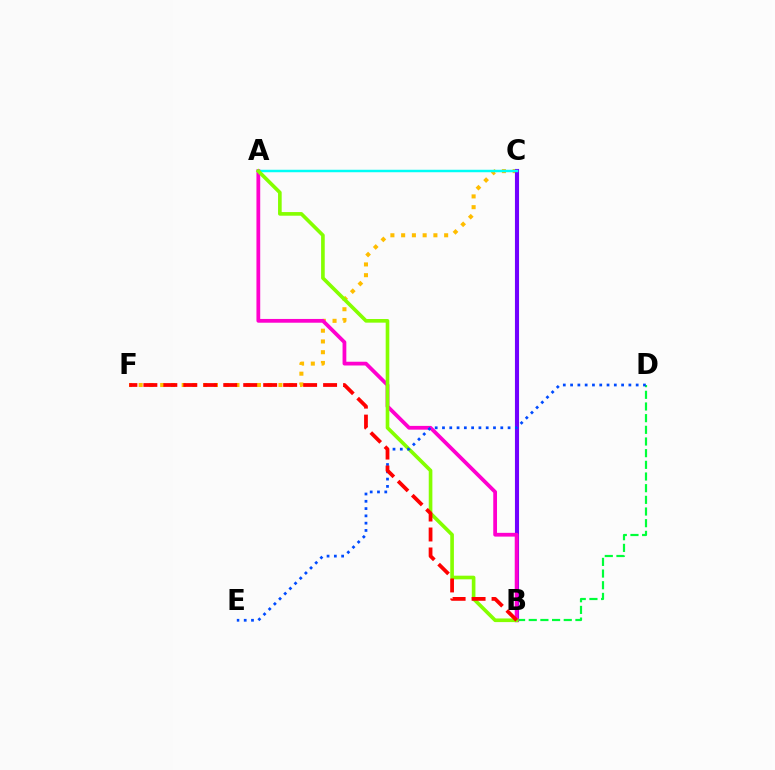{('C', 'F'): [{'color': '#ffbd00', 'line_style': 'dotted', 'thickness': 2.92}], ('B', 'D'): [{'color': '#00ff39', 'line_style': 'dashed', 'thickness': 1.59}], ('B', 'C'): [{'color': '#7200ff', 'line_style': 'solid', 'thickness': 2.96}], ('A', 'C'): [{'color': '#00fff6', 'line_style': 'solid', 'thickness': 1.77}], ('A', 'B'): [{'color': '#ff00cf', 'line_style': 'solid', 'thickness': 2.71}, {'color': '#84ff00', 'line_style': 'solid', 'thickness': 2.62}], ('D', 'E'): [{'color': '#004bff', 'line_style': 'dotted', 'thickness': 1.98}], ('B', 'F'): [{'color': '#ff0000', 'line_style': 'dashed', 'thickness': 2.71}]}